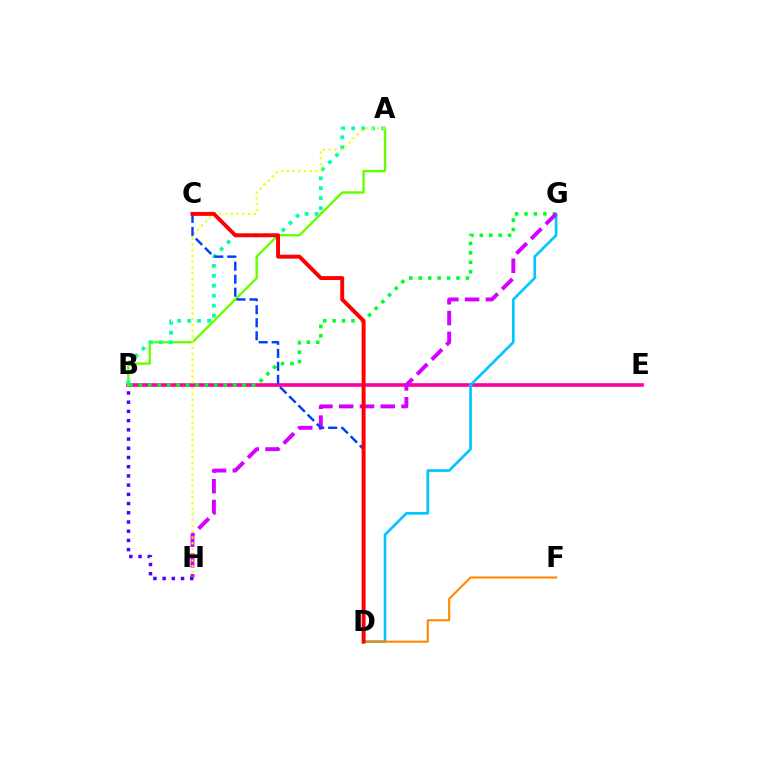{('B', 'E'): [{'color': '#ff00a0', 'line_style': 'solid', 'thickness': 2.61}], ('A', 'B'): [{'color': '#66ff00', 'line_style': 'solid', 'thickness': 1.72}, {'color': '#00ffaf', 'line_style': 'dotted', 'thickness': 2.71}], ('B', 'G'): [{'color': '#00ff27', 'line_style': 'dotted', 'thickness': 2.56}], ('D', 'G'): [{'color': '#00c7ff', 'line_style': 'solid', 'thickness': 1.92}], ('D', 'F'): [{'color': '#ff8800', 'line_style': 'solid', 'thickness': 1.51}], ('G', 'H'): [{'color': '#d600ff', 'line_style': 'dashed', 'thickness': 2.82}], ('A', 'H'): [{'color': '#eeff00', 'line_style': 'dotted', 'thickness': 1.56}], ('B', 'H'): [{'color': '#4f00ff', 'line_style': 'dotted', 'thickness': 2.5}], ('C', 'D'): [{'color': '#003fff', 'line_style': 'dashed', 'thickness': 1.77}, {'color': '#ff0000', 'line_style': 'solid', 'thickness': 2.83}]}